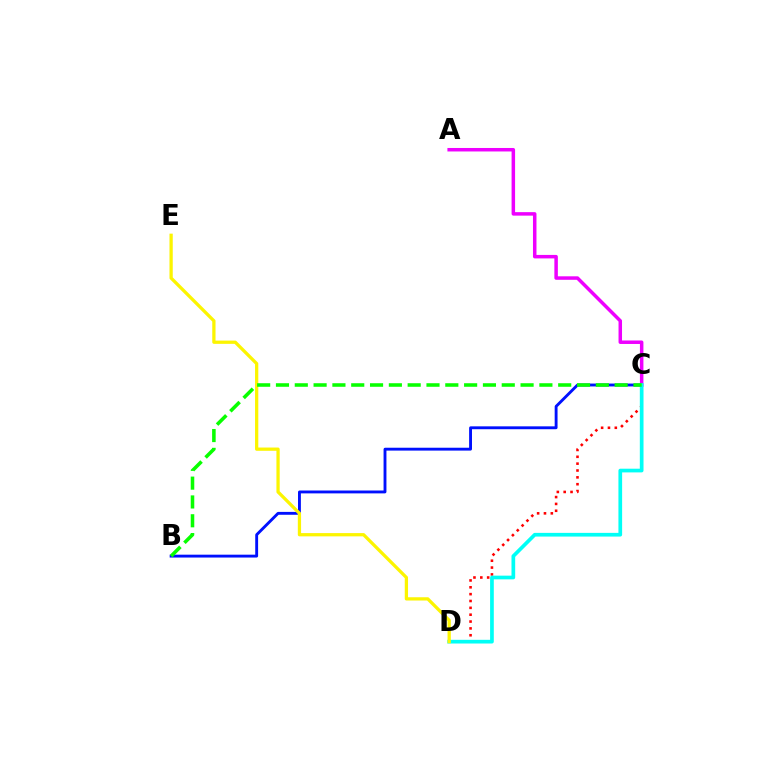{('B', 'C'): [{'color': '#0010ff', 'line_style': 'solid', 'thickness': 2.07}, {'color': '#08ff00', 'line_style': 'dashed', 'thickness': 2.56}], ('A', 'C'): [{'color': '#ee00ff', 'line_style': 'solid', 'thickness': 2.51}], ('C', 'D'): [{'color': '#ff0000', 'line_style': 'dotted', 'thickness': 1.86}, {'color': '#00fff6', 'line_style': 'solid', 'thickness': 2.66}], ('D', 'E'): [{'color': '#fcf500', 'line_style': 'solid', 'thickness': 2.35}]}